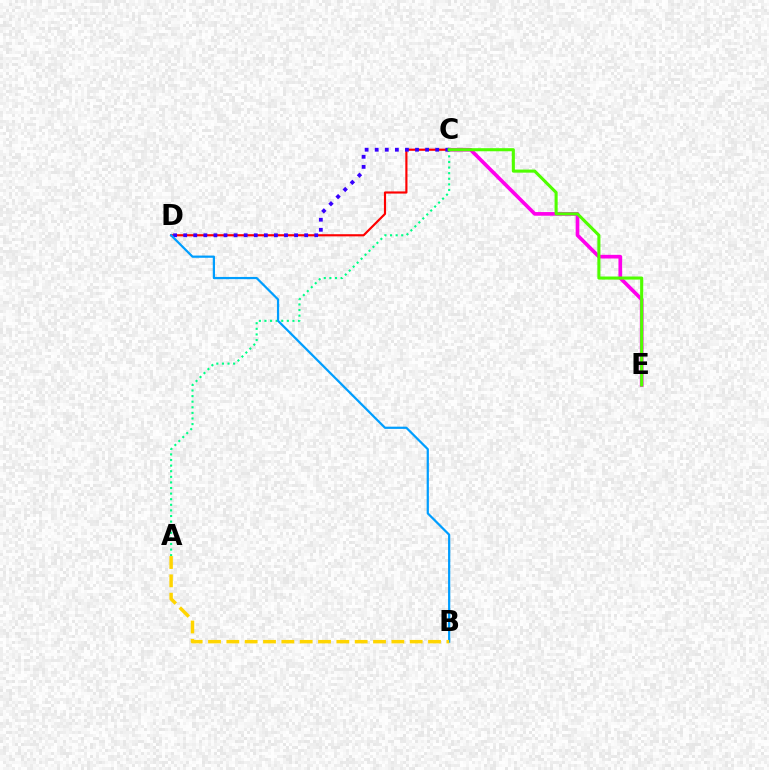{('C', 'D'): [{'color': '#ff0000', 'line_style': 'solid', 'thickness': 1.56}, {'color': '#3700ff', 'line_style': 'dotted', 'thickness': 2.74}], ('C', 'E'): [{'color': '#ff00ed', 'line_style': 'solid', 'thickness': 2.64}, {'color': '#4fff00', 'line_style': 'solid', 'thickness': 2.22}], ('A', 'C'): [{'color': '#00ff86', 'line_style': 'dotted', 'thickness': 1.52}], ('B', 'D'): [{'color': '#009eff', 'line_style': 'solid', 'thickness': 1.6}], ('A', 'B'): [{'color': '#ffd500', 'line_style': 'dashed', 'thickness': 2.49}]}